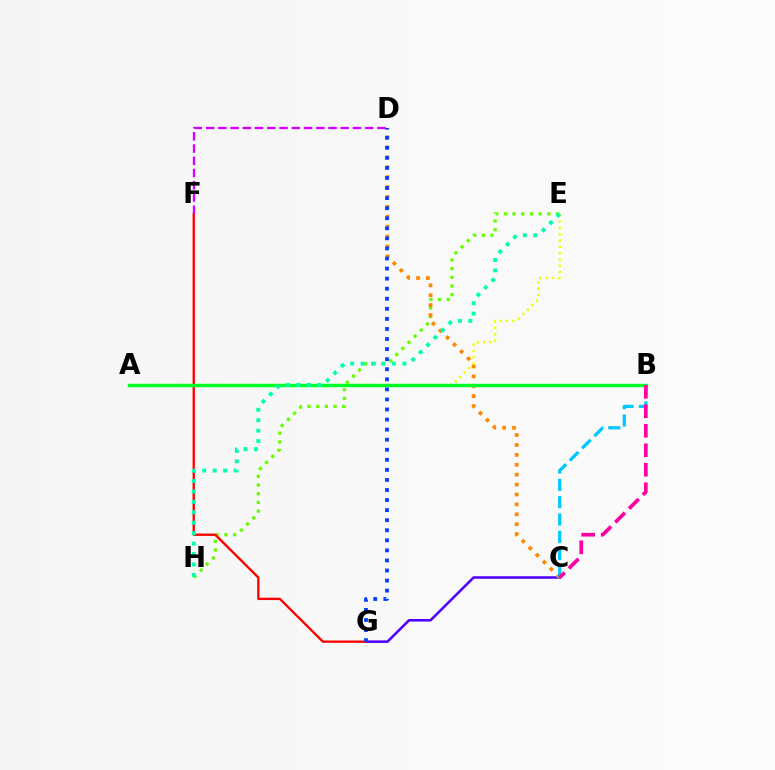{('E', 'H'): [{'color': '#66ff00', 'line_style': 'dotted', 'thickness': 2.36}, {'color': '#00ffaf', 'line_style': 'dotted', 'thickness': 2.84}], ('A', 'E'): [{'color': '#eeff00', 'line_style': 'dotted', 'thickness': 1.72}], ('C', 'G'): [{'color': '#4f00ff', 'line_style': 'solid', 'thickness': 1.84}], ('C', 'D'): [{'color': '#ff8800', 'line_style': 'dotted', 'thickness': 2.69}], ('F', 'G'): [{'color': '#ff0000', 'line_style': 'solid', 'thickness': 1.68}], ('A', 'B'): [{'color': '#00ff27', 'line_style': 'solid', 'thickness': 2.46}], ('B', 'C'): [{'color': '#00c7ff', 'line_style': 'dashed', 'thickness': 2.35}, {'color': '#ff00a0', 'line_style': 'dashed', 'thickness': 2.65}], ('D', 'G'): [{'color': '#003fff', 'line_style': 'dotted', 'thickness': 2.73}], ('D', 'F'): [{'color': '#d600ff', 'line_style': 'dashed', 'thickness': 1.66}]}